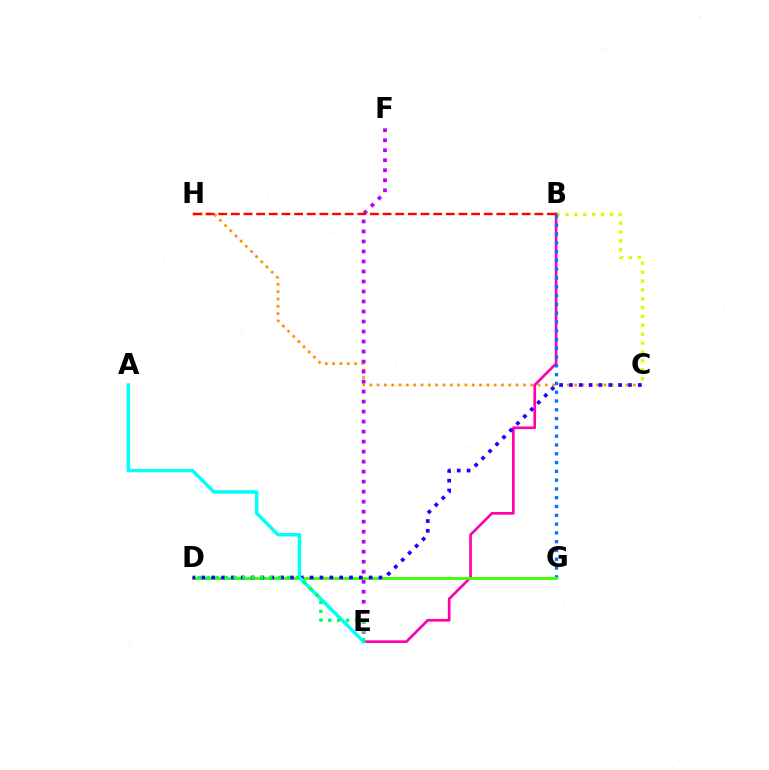{('C', 'H'): [{'color': '#ff9400', 'line_style': 'dotted', 'thickness': 1.99}], ('B', 'C'): [{'color': '#d1ff00', 'line_style': 'dotted', 'thickness': 2.41}], ('B', 'E'): [{'color': '#ff00ac', 'line_style': 'solid', 'thickness': 1.92}], ('B', 'G'): [{'color': '#0074ff', 'line_style': 'dotted', 'thickness': 2.39}], ('E', 'F'): [{'color': '#b900ff', 'line_style': 'dotted', 'thickness': 2.72}], ('D', 'G'): [{'color': '#3dff00', 'line_style': 'solid', 'thickness': 2.04}], ('B', 'H'): [{'color': '#ff0000', 'line_style': 'dashed', 'thickness': 1.72}], ('C', 'D'): [{'color': '#2500ff', 'line_style': 'dotted', 'thickness': 2.67}], ('A', 'E'): [{'color': '#00fff6', 'line_style': 'solid', 'thickness': 2.49}], ('D', 'E'): [{'color': '#00ff5c', 'line_style': 'dotted', 'thickness': 2.43}]}